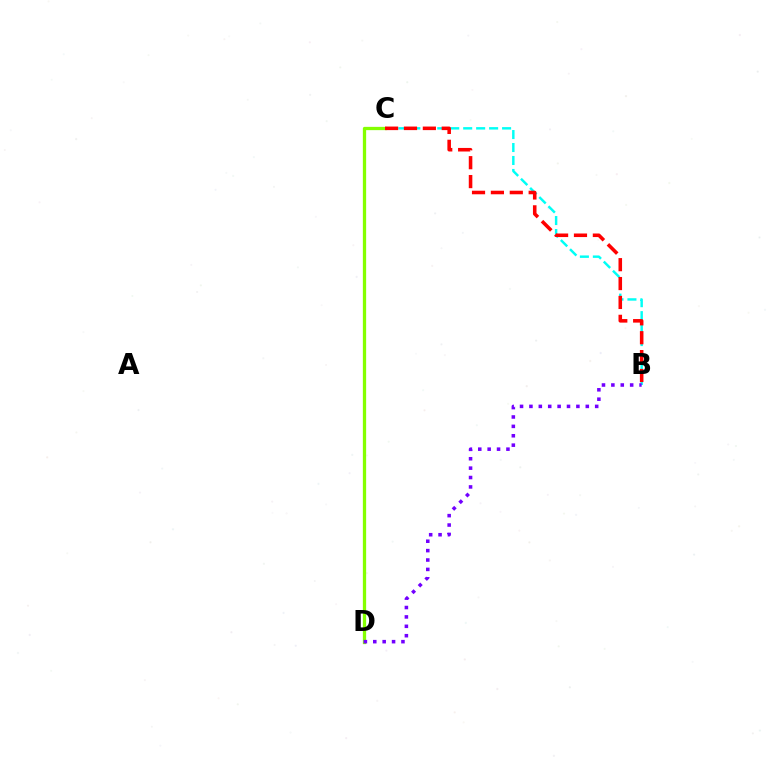{('B', 'C'): [{'color': '#00fff6', 'line_style': 'dashed', 'thickness': 1.76}, {'color': '#ff0000', 'line_style': 'dashed', 'thickness': 2.57}], ('C', 'D'): [{'color': '#84ff00', 'line_style': 'solid', 'thickness': 2.36}], ('B', 'D'): [{'color': '#7200ff', 'line_style': 'dotted', 'thickness': 2.55}]}